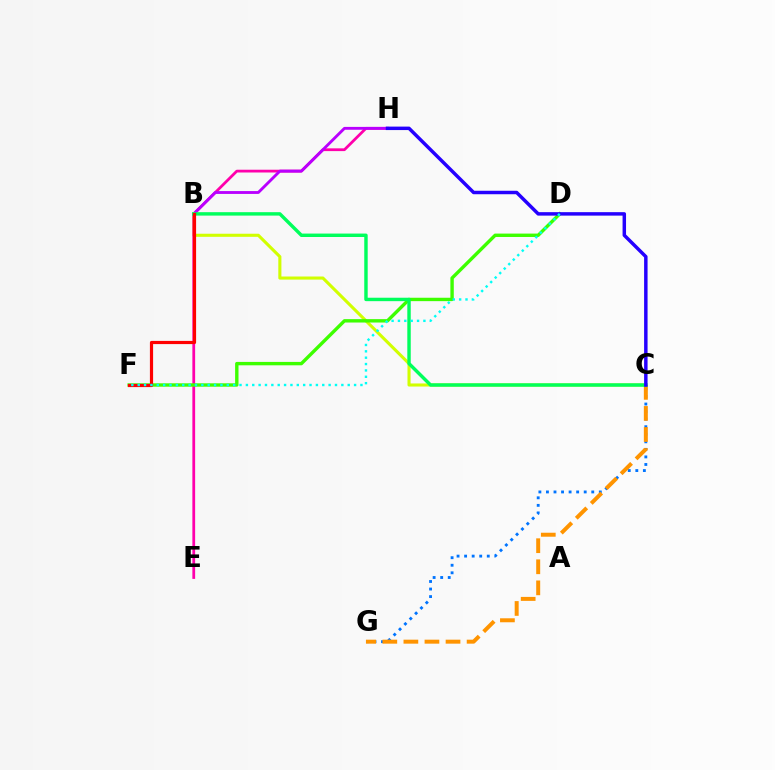{('B', 'C'): [{'color': '#d1ff00', 'line_style': 'solid', 'thickness': 2.22}, {'color': '#00ff5c', 'line_style': 'solid', 'thickness': 2.47}], ('E', 'H'): [{'color': '#ff00ac', 'line_style': 'solid', 'thickness': 1.99}], ('B', 'H'): [{'color': '#b900ff', 'line_style': 'solid', 'thickness': 2.06}], ('D', 'F'): [{'color': '#3dff00', 'line_style': 'solid', 'thickness': 2.44}, {'color': '#00fff6', 'line_style': 'dotted', 'thickness': 1.73}], ('C', 'G'): [{'color': '#0074ff', 'line_style': 'dotted', 'thickness': 2.05}, {'color': '#ff9400', 'line_style': 'dashed', 'thickness': 2.86}], ('C', 'H'): [{'color': '#2500ff', 'line_style': 'solid', 'thickness': 2.5}], ('B', 'F'): [{'color': '#ff0000', 'line_style': 'solid', 'thickness': 2.29}]}